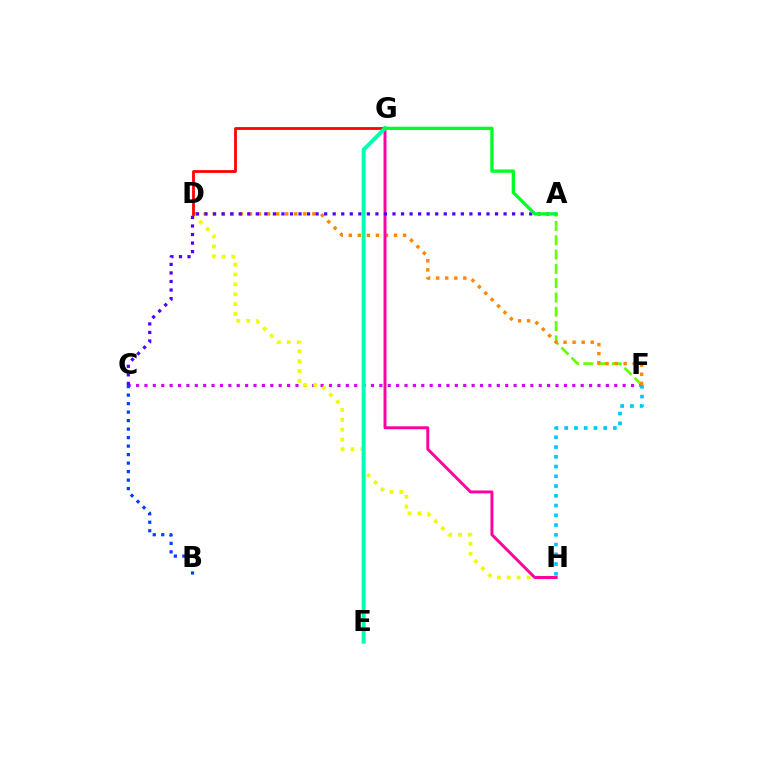{('A', 'F'): [{'color': '#66ff00', 'line_style': 'dashed', 'thickness': 1.94}], ('C', 'F'): [{'color': '#d600ff', 'line_style': 'dotted', 'thickness': 2.28}], ('F', 'H'): [{'color': '#00c7ff', 'line_style': 'dotted', 'thickness': 2.65}], ('D', 'F'): [{'color': '#ff8800', 'line_style': 'dotted', 'thickness': 2.46}], ('D', 'H'): [{'color': '#eeff00', 'line_style': 'dotted', 'thickness': 2.68}], ('D', 'G'): [{'color': '#ff0000', 'line_style': 'solid', 'thickness': 2.0}], ('G', 'H'): [{'color': '#ff00a0', 'line_style': 'solid', 'thickness': 2.12}], ('A', 'C'): [{'color': '#4f00ff', 'line_style': 'dotted', 'thickness': 2.32}], ('E', 'G'): [{'color': '#00ffaf', 'line_style': 'solid', 'thickness': 2.82}], ('A', 'G'): [{'color': '#00ff27', 'line_style': 'solid', 'thickness': 2.39}], ('B', 'C'): [{'color': '#003fff', 'line_style': 'dotted', 'thickness': 2.31}]}